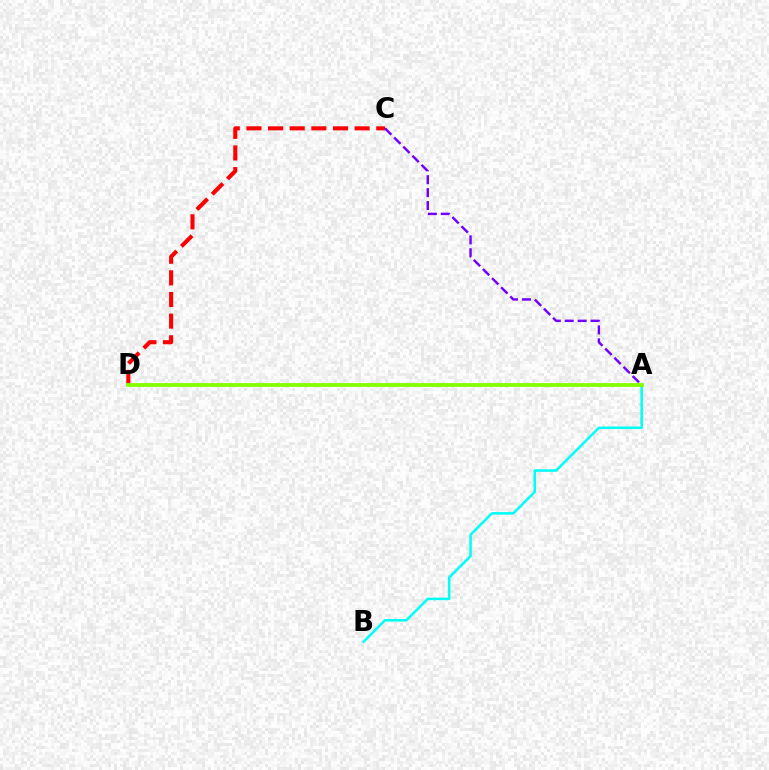{('C', 'D'): [{'color': '#ff0000', 'line_style': 'dashed', 'thickness': 2.94}], ('A', 'B'): [{'color': '#00fff6', 'line_style': 'solid', 'thickness': 1.83}], ('A', 'C'): [{'color': '#7200ff', 'line_style': 'dashed', 'thickness': 1.75}], ('A', 'D'): [{'color': '#84ff00', 'line_style': 'solid', 'thickness': 2.73}]}